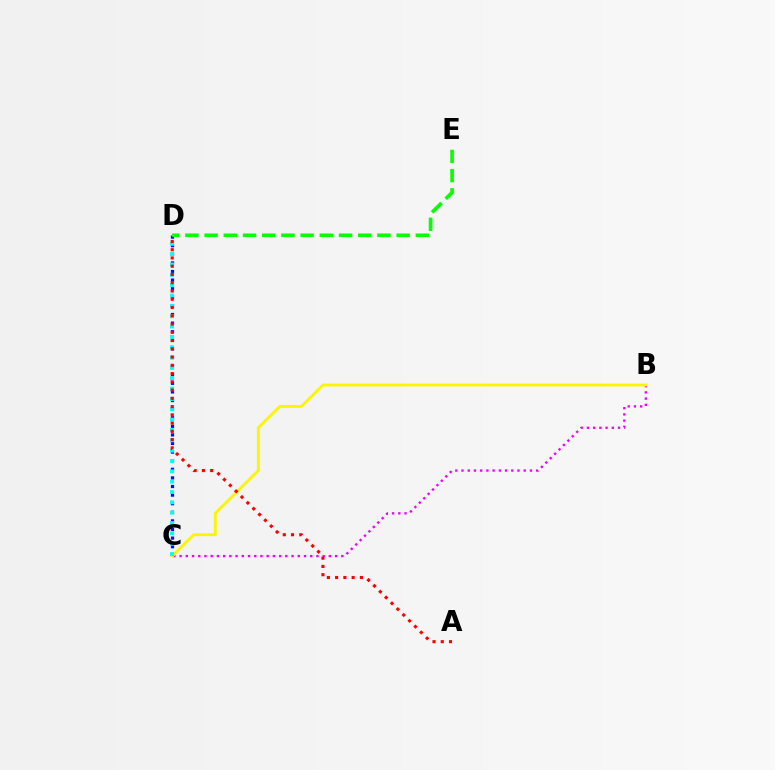{('C', 'D'): [{'color': '#0010ff', 'line_style': 'dotted', 'thickness': 2.34}, {'color': '#00fff6', 'line_style': 'dotted', 'thickness': 2.81}], ('B', 'C'): [{'color': '#ee00ff', 'line_style': 'dotted', 'thickness': 1.69}, {'color': '#fcf500', 'line_style': 'solid', 'thickness': 2.06}], ('D', 'E'): [{'color': '#08ff00', 'line_style': 'dashed', 'thickness': 2.61}], ('A', 'D'): [{'color': '#ff0000', 'line_style': 'dotted', 'thickness': 2.24}]}